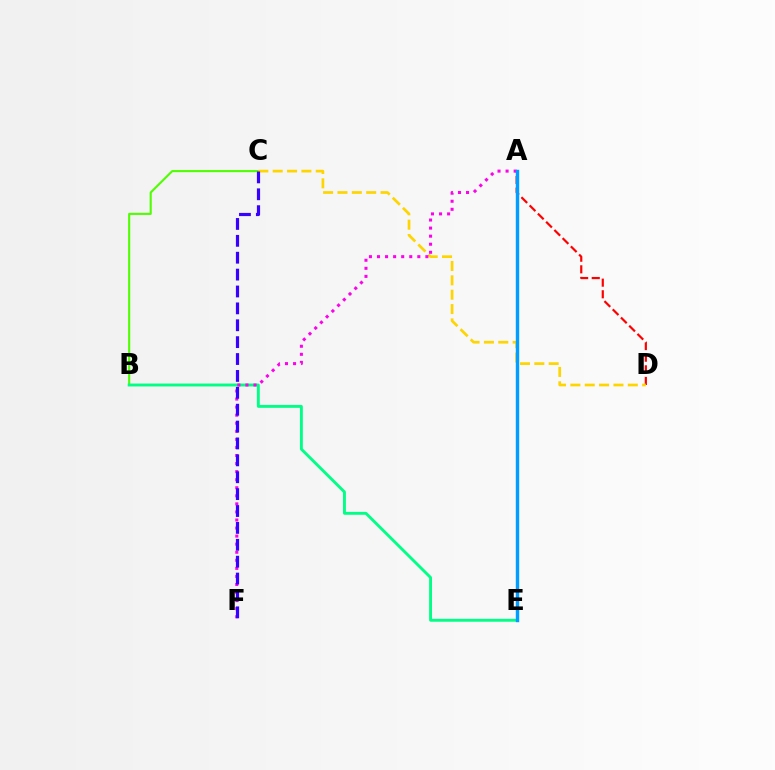{('B', 'C'): [{'color': '#4fff00', 'line_style': 'solid', 'thickness': 1.52}], ('B', 'E'): [{'color': '#00ff86', 'line_style': 'solid', 'thickness': 2.08}], ('A', 'D'): [{'color': '#ff0000', 'line_style': 'dashed', 'thickness': 1.58}], ('C', 'D'): [{'color': '#ffd500', 'line_style': 'dashed', 'thickness': 1.95}], ('A', 'F'): [{'color': '#ff00ed', 'line_style': 'dotted', 'thickness': 2.19}], ('C', 'F'): [{'color': '#3700ff', 'line_style': 'dashed', 'thickness': 2.29}], ('A', 'E'): [{'color': '#009eff', 'line_style': 'solid', 'thickness': 2.45}]}